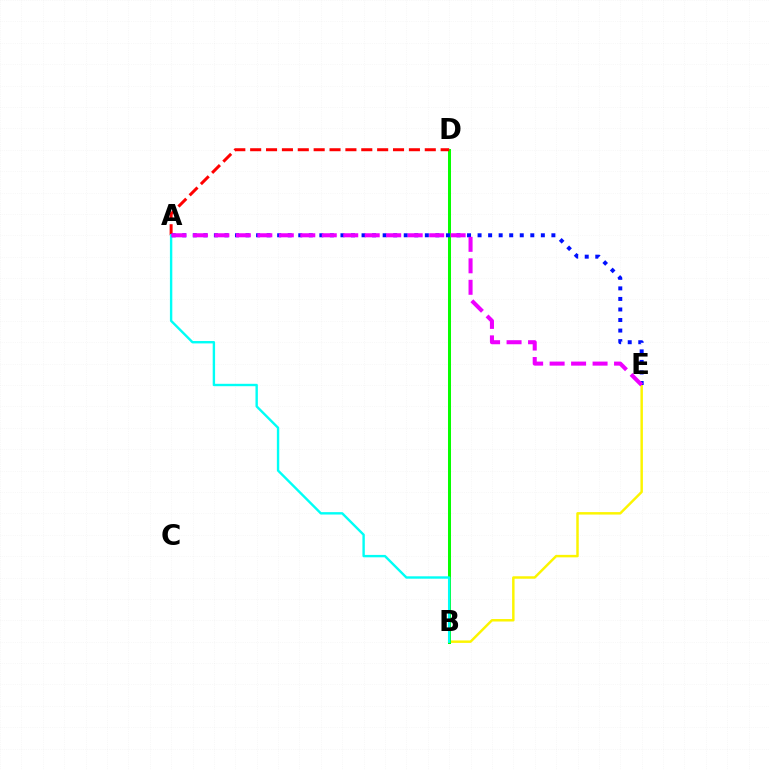{('B', 'E'): [{'color': '#fcf500', 'line_style': 'solid', 'thickness': 1.78}], ('B', 'D'): [{'color': '#08ff00', 'line_style': 'solid', 'thickness': 2.16}], ('A', 'D'): [{'color': '#ff0000', 'line_style': 'dashed', 'thickness': 2.16}], ('A', 'B'): [{'color': '#00fff6', 'line_style': 'solid', 'thickness': 1.72}], ('A', 'E'): [{'color': '#0010ff', 'line_style': 'dotted', 'thickness': 2.87}, {'color': '#ee00ff', 'line_style': 'dashed', 'thickness': 2.92}]}